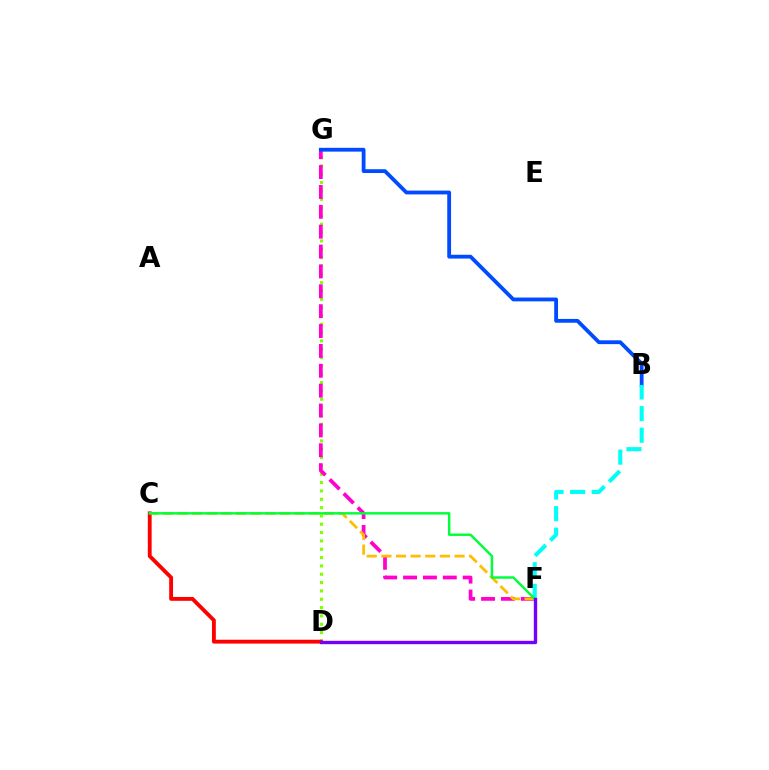{('D', 'G'): [{'color': '#84ff00', 'line_style': 'dotted', 'thickness': 2.26}], ('F', 'G'): [{'color': '#ff00cf', 'line_style': 'dashed', 'thickness': 2.7}], ('B', 'G'): [{'color': '#004bff', 'line_style': 'solid', 'thickness': 2.74}], ('C', 'D'): [{'color': '#ff0000', 'line_style': 'solid', 'thickness': 2.77}], ('C', 'F'): [{'color': '#ffbd00', 'line_style': 'dashed', 'thickness': 1.99}, {'color': '#00ff39', 'line_style': 'solid', 'thickness': 1.76}], ('B', 'F'): [{'color': '#00fff6', 'line_style': 'dashed', 'thickness': 2.94}], ('D', 'F'): [{'color': '#7200ff', 'line_style': 'solid', 'thickness': 2.42}]}